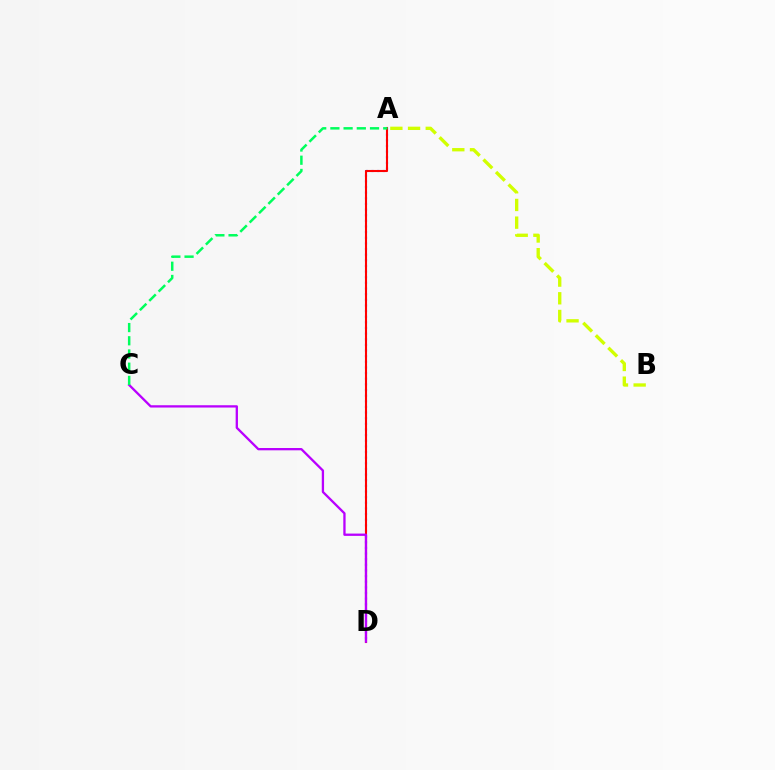{('A', 'B'): [{'color': '#d1ff00', 'line_style': 'dashed', 'thickness': 2.4}], ('A', 'D'): [{'color': '#0074ff', 'line_style': 'dotted', 'thickness': 1.53}, {'color': '#ff0000', 'line_style': 'solid', 'thickness': 1.5}], ('C', 'D'): [{'color': '#b900ff', 'line_style': 'solid', 'thickness': 1.66}], ('A', 'C'): [{'color': '#00ff5c', 'line_style': 'dashed', 'thickness': 1.79}]}